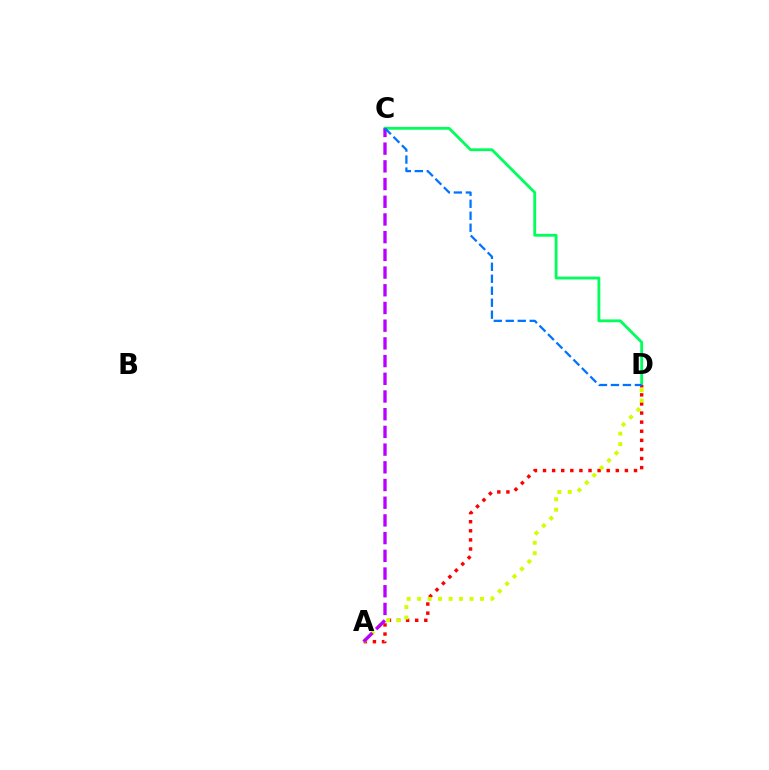{('C', 'D'): [{'color': '#00ff5c', 'line_style': 'solid', 'thickness': 2.03}, {'color': '#0074ff', 'line_style': 'dashed', 'thickness': 1.63}], ('A', 'D'): [{'color': '#ff0000', 'line_style': 'dotted', 'thickness': 2.47}, {'color': '#d1ff00', 'line_style': 'dotted', 'thickness': 2.85}], ('A', 'C'): [{'color': '#b900ff', 'line_style': 'dashed', 'thickness': 2.41}]}